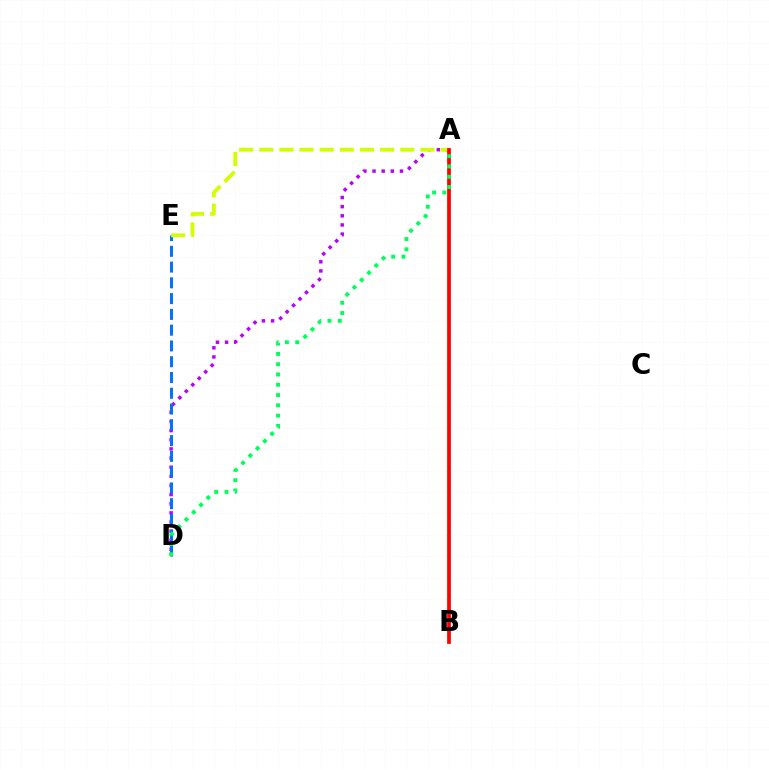{('A', 'D'): [{'color': '#b900ff', 'line_style': 'dotted', 'thickness': 2.48}, {'color': '#00ff5c', 'line_style': 'dotted', 'thickness': 2.79}], ('D', 'E'): [{'color': '#0074ff', 'line_style': 'dashed', 'thickness': 2.14}], ('A', 'E'): [{'color': '#d1ff00', 'line_style': 'dashed', 'thickness': 2.74}], ('A', 'B'): [{'color': '#ff0000', 'line_style': 'solid', 'thickness': 2.68}]}